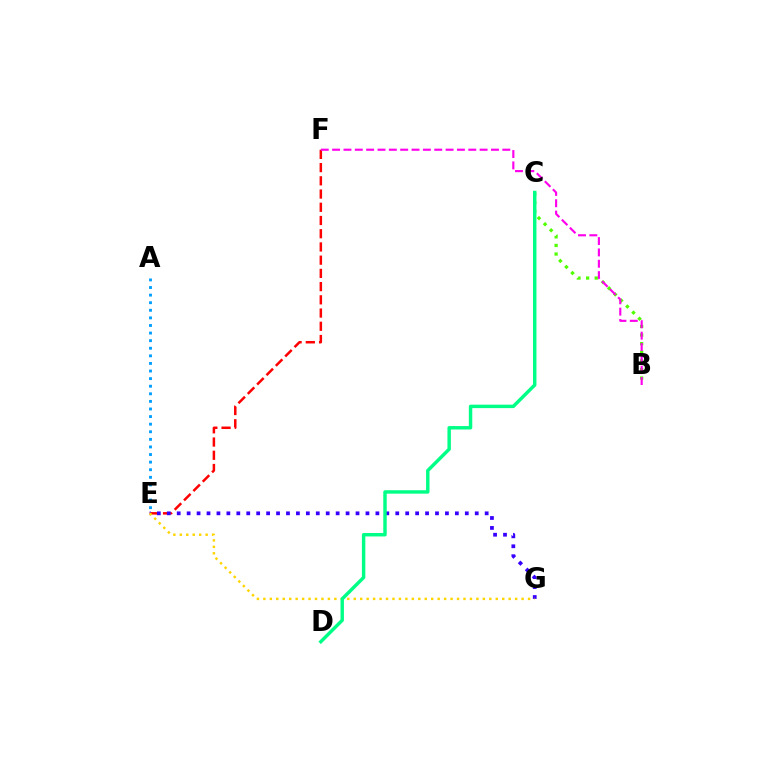{('B', 'C'): [{'color': '#4fff00', 'line_style': 'dotted', 'thickness': 2.34}], ('E', 'F'): [{'color': '#ff0000', 'line_style': 'dashed', 'thickness': 1.8}], ('E', 'G'): [{'color': '#3700ff', 'line_style': 'dotted', 'thickness': 2.7}, {'color': '#ffd500', 'line_style': 'dotted', 'thickness': 1.75}], ('C', 'D'): [{'color': '#00ff86', 'line_style': 'solid', 'thickness': 2.47}], ('A', 'E'): [{'color': '#009eff', 'line_style': 'dotted', 'thickness': 2.06}], ('B', 'F'): [{'color': '#ff00ed', 'line_style': 'dashed', 'thickness': 1.54}]}